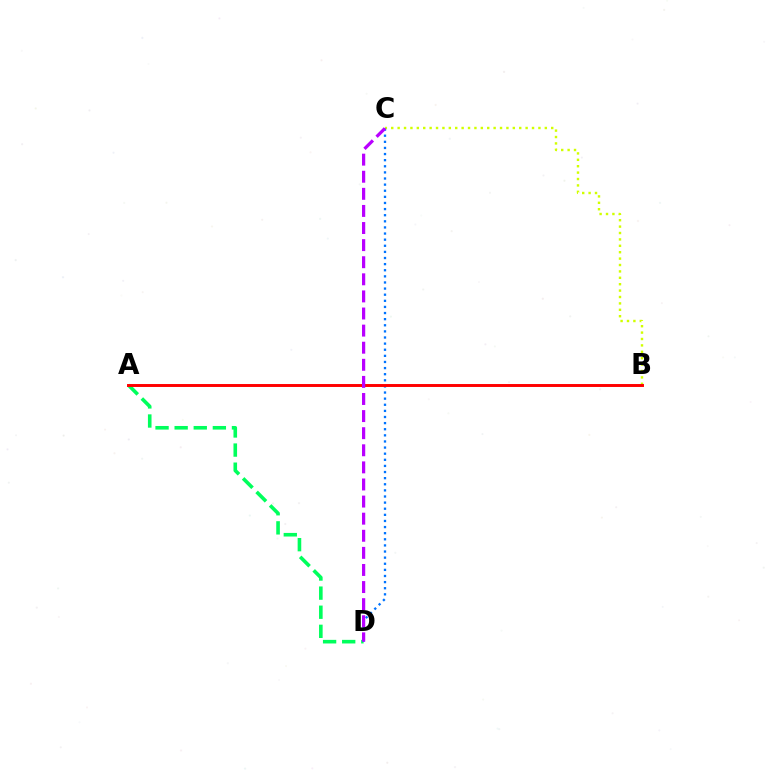{('B', 'C'): [{'color': '#d1ff00', 'line_style': 'dotted', 'thickness': 1.74}], ('A', 'D'): [{'color': '#00ff5c', 'line_style': 'dashed', 'thickness': 2.6}], ('C', 'D'): [{'color': '#0074ff', 'line_style': 'dotted', 'thickness': 1.66}, {'color': '#b900ff', 'line_style': 'dashed', 'thickness': 2.32}], ('A', 'B'): [{'color': '#ff0000', 'line_style': 'solid', 'thickness': 2.12}]}